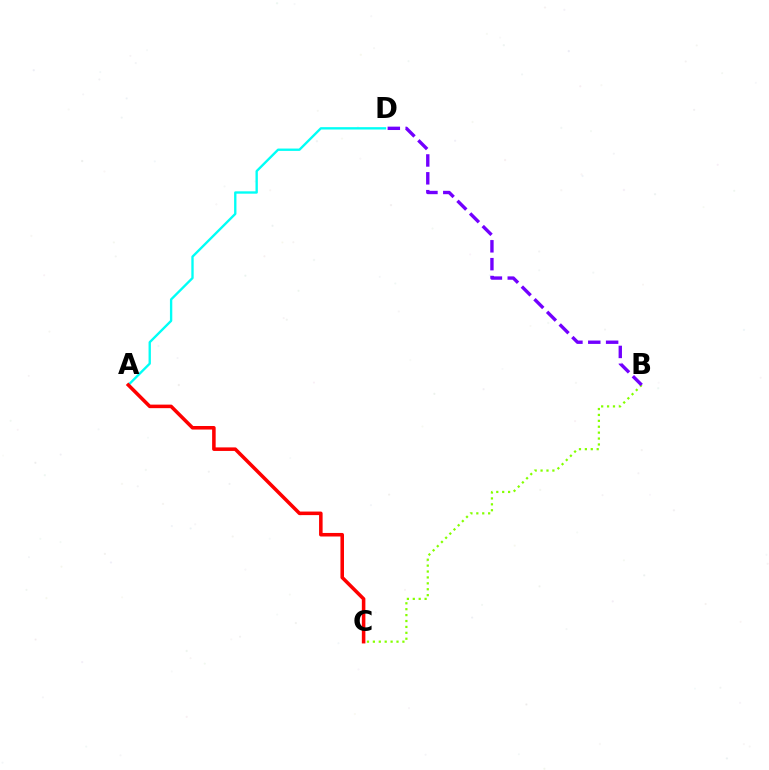{('B', 'C'): [{'color': '#84ff00', 'line_style': 'dotted', 'thickness': 1.6}], ('A', 'D'): [{'color': '#00fff6', 'line_style': 'solid', 'thickness': 1.69}], ('B', 'D'): [{'color': '#7200ff', 'line_style': 'dashed', 'thickness': 2.43}], ('A', 'C'): [{'color': '#ff0000', 'line_style': 'solid', 'thickness': 2.55}]}